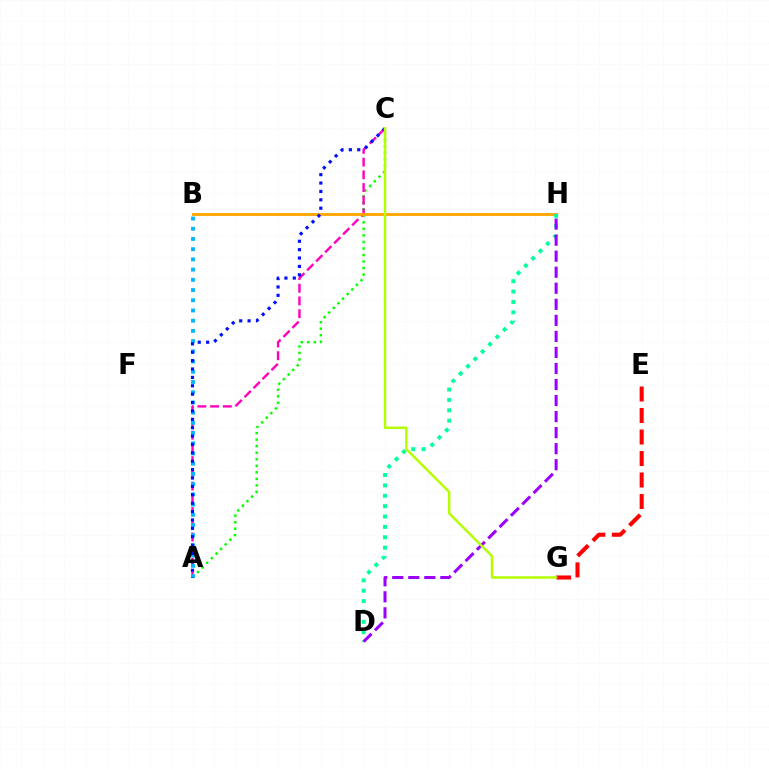{('A', 'C'): [{'color': '#08ff00', 'line_style': 'dotted', 'thickness': 1.77}, {'color': '#ff00bd', 'line_style': 'dashed', 'thickness': 1.73}, {'color': '#0010ff', 'line_style': 'dotted', 'thickness': 2.28}], ('E', 'G'): [{'color': '#ff0000', 'line_style': 'dashed', 'thickness': 2.92}], ('A', 'B'): [{'color': '#00b5ff', 'line_style': 'dotted', 'thickness': 2.78}], ('B', 'H'): [{'color': '#ffa500', 'line_style': 'solid', 'thickness': 2.05}], ('D', 'H'): [{'color': '#00ff9d', 'line_style': 'dotted', 'thickness': 2.82}, {'color': '#9b00ff', 'line_style': 'dashed', 'thickness': 2.18}], ('C', 'G'): [{'color': '#b3ff00', 'line_style': 'solid', 'thickness': 1.77}]}